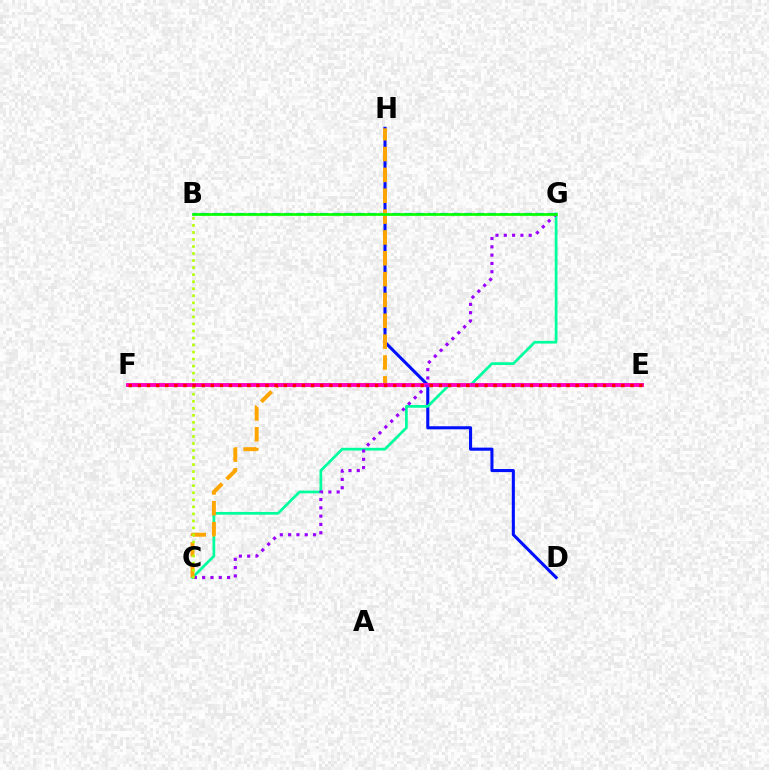{('D', 'H'): [{'color': '#0010ff', 'line_style': 'solid', 'thickness': 2.21}], ('C', 'G'): [{'color': '#00ff9d', 'line_style': 'solid', 'thickness': 1.96}, {'color': '#9b00ff', 'line_style': 'dotted', 'thickness': 2.26}], ('B', 'G'): [{'color': '#00b5ff', 'line_style': 'dashed', 'thickness': 1.63}, {'color': '#08ff00', 'line_style': 'solid', 'thickness': 1.94}], ('C', 'H'): [{'color': '#ffa500', 'line_style': 'dashed', 'thickness': 2.83}], ('E', 'F'): [{'color': '#ff00bd', 'line_style': 'solid', 'thickness': 2.79}, {'color': '#ff0000', 'line_style': 'dotted', 'thickness': 2.48}], ('B', 'C'): [{'color': '#b3ff00', 'line_style': 'dotted', 'thickness': 1.91}]}